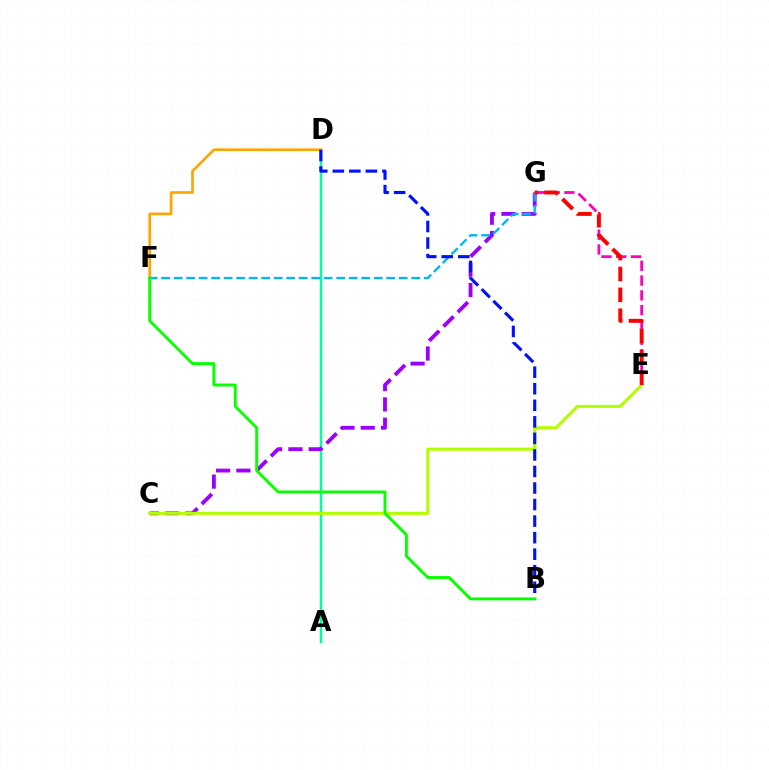{('A', 'D'): [{'color': '#00ff9d', 'line_style': 'solid', 'thickness': 1.8}], ('E', 'G'): [{'color': '#ff00bd', 'line_style': 'dashed', 'thickness': 2.01}, {'color': '#ff0000', 'line_style': 'dashed', 'thickness': 2.83}], ('C', 'G'): [{'color': '#9b00ff', 'line_style': 'dashed', 'thickness': 2.76}], ('C', 'E'): [{'color': '#b3ff00', 'line_style': 'solid', 'thickness': 2.2}], ('D', 'F'): [{'color': '#ffa500', 'line_style': 'solid', 'thickness': 1.93}], ('F', 'G'): [{'color': '#00b5ff', 'line_style': 'dashed', 'thickness': 1.7}], ('B', 'D'): [{'color': '#0010ff', 'line_style': 'dashed', 'thickness': 2.25}], ('B', 'F'): [{'color': '#08ff00', 'line_style': 'solid', 'thickness': 2.09}]}